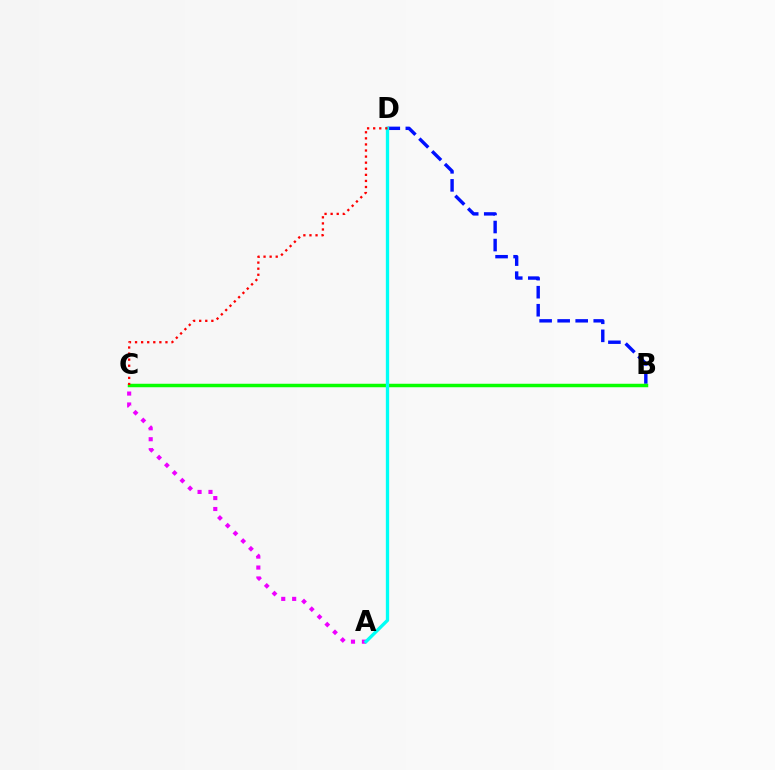{('B', 'D'): [{'color': '#0010ff', 'line_style': 'dashed', 'thickness': 2.45}], ('B', 'C'): [{'color': '#08ff00', 'line_style': 'solid', 'thickness': 2.51}], ('A', 'C'): [{'color': '#ee00ff', 'line_style': 'dotted', 'thickness': 2.97}], ('A', 'D'): [{'color': '#fcf500', 'line_style': 'dashed', 'thickness': 1.67}, {'color': '#00fff6', 'line_style': 'solid', 'thickness': 2.39}], ('C', 'D'): [{'color': '#ff0000', 'line_style': 'dotted', 'thickness': 1.65}]}